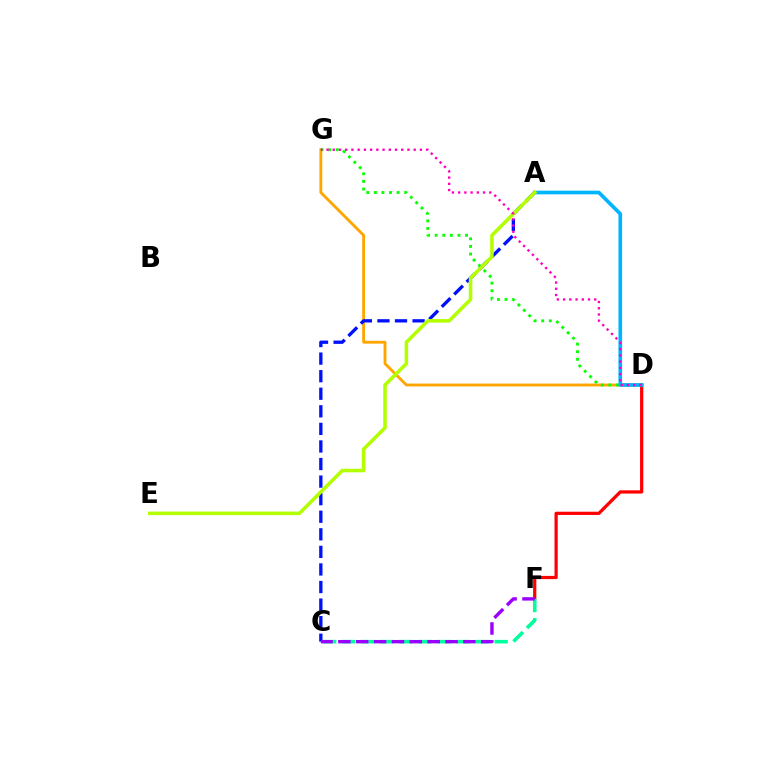{('D', 'G'): [{'color': '#ffa500', 'line_style': 'solid', 'thickness': 2.05}, {'color': '#08ff00', 'line_style': 'dotted', 'thickness': 2.06}, {'color': '#ff00bd', 'line_style': 'dotted', 'thickness': 1.69}], ('D', 'F'): [{'color': '#ff0000', 'line_style': 'solid', 'thickness': 2.33}], ('C', 'F'): [{'color': '#00ff9d', 'line_style': 'dashed', 'thickness': 2.59}, {'color': '#9b00ff', 'line_style': 'dashed', 'thickness': 2.43}], ('A', 'D'): [{'color': '#00b5ff', 'line_style': 'solid', 'thickness': 2.64}], ('A', 'C'): [{'color': '#0010ff', 'line_style': 'dashed', 'thickness': 2.39}], ('A', 'E'): [{'color': '#b3ff00', 'line_style': 'solid', 'thickness': 2.54}]}